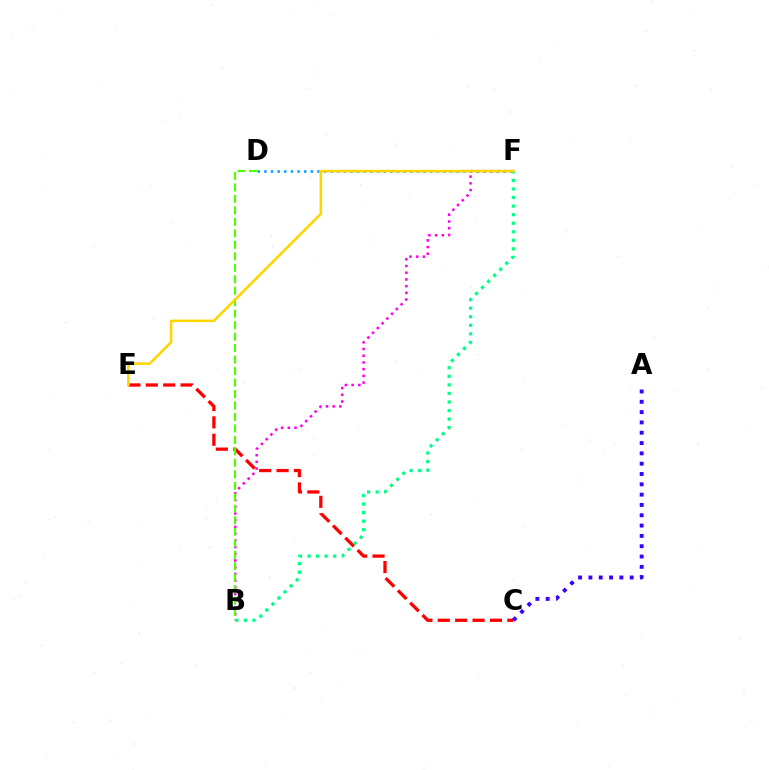{('C', 'E'): [{'color': '#ff0000', 'line_style': 'dashed', 'thickness': 2.36}], ('B', 'F'): [{'color': '#ff00ed', 'line_style': 'dotted', 'thickness': 1.82}, {'color': '#00ff86', 'line_style': 'dotted', 'thickness': 2.32}], ('B', 'D'): [{'color': '#4fff00', 'line_style': 'dashed', 'thickness': 1.56}], ('D', 'F'): [{'color': '#009eff', 'line_style': 'dotted', 'thickness': 1.8}], ('A', 'C'): [{'color': '#3700ff', 'line_style': 'dotted', 'thickness': 2.8}], ('E', 'F'): [{'color': '#ffd500', 'line_style': 'solid', 'thickness': 1.85}]}